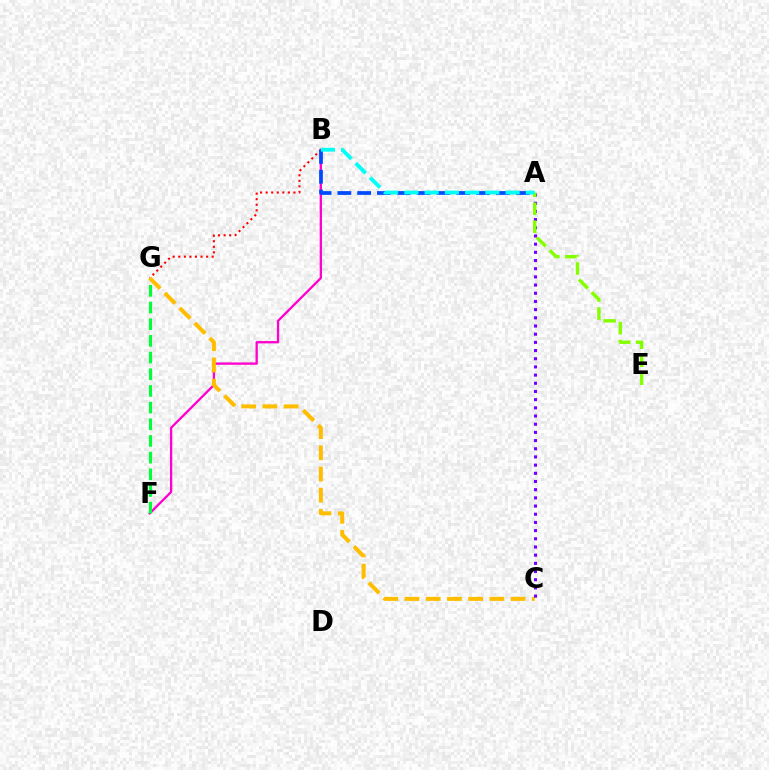{('B', 'F'): [{'color': '#ff00cf', 'line_style': 'solid', 'thickness': 1.66}], ('B', 'G'): [{'color': '#ff0000', 'line_style': 'dotted', 'thickness': 1.51}], ('F', 'G'): [{'color': '#00ff39', 'line_style': 'dashed', 'thickness': 2.27}], ('C', 'G'): [{'color': '#ffbd00', 'line_style': 'dashed', 'thickness': 2.88}], ('A', 'C'): [{'color': '#7200ff', 'line_style': 'dotted', 'thickness': 2.22}], ('A', 'E'): [{'color': '#84ff00', 'line_style': 'dashed', 'thickness': 2.44}], ('A', 'B'): [{'color': '#004bff', 'line_style': 'dashed', 'thickness': 2.69}, {'color': '#00fff6', 'line_style': 'dashed', 'thickness': 2.75}]}